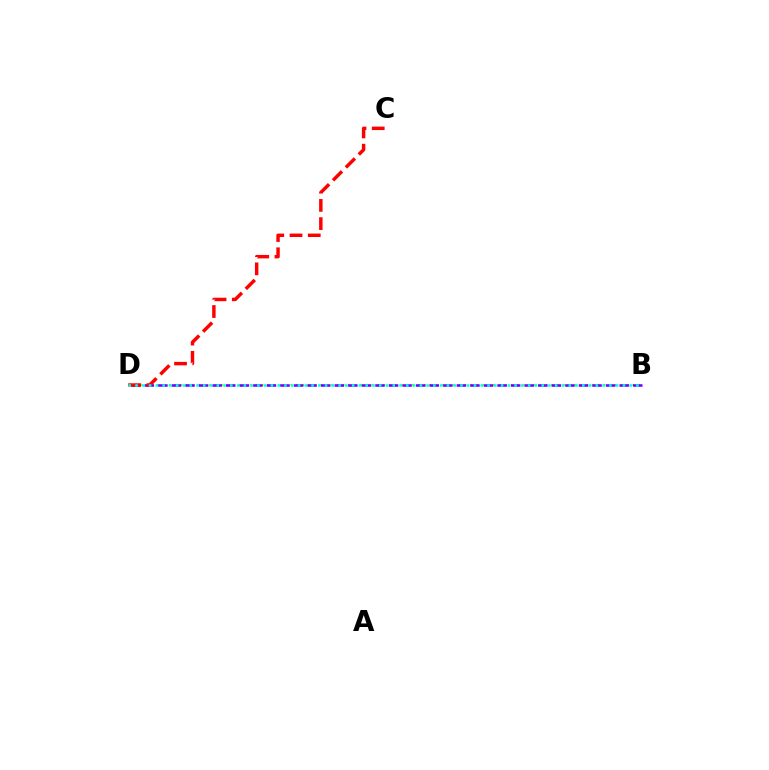{('B', 'D'): [{'color': '#84ff00', 'line_style': 'dotted', 'thickness': 1.57}, {'color': '#7200ff', 'line_style': 'dashed', 'thickness': 1.84}, {'color': '#00fff6', 'line_style': 'dotted', 'thickness': 1.84}], ('C', 'D'): [{'color': '#ff0000', 'line_style': 'dashed', 'thickness': 2.48}]}